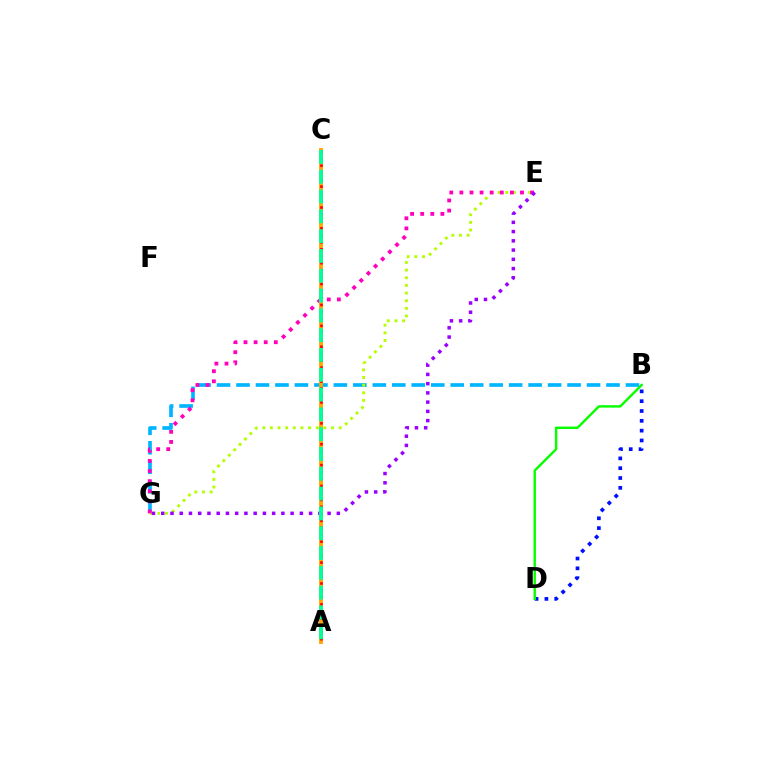{('B', 'G'): [{'color': '#00b5ff', 'line_style': 'dashed', 'thickness': 2.65}], ('E', 'G'): [{'color': '#b3ff00', 'line_style': 'dotted', 'thickness': 2.08}, {'color': '#ff00bd', 'line_style': 'dotted', 'thickness': 2.74}, {'color': '#9b00ff', 'line_style': 'dotted', 'thickness': 2.51}], ('B', 'D'): [{'color': '#0010ff', 'line_style': 'dotted', 'thickness': 2.67}, {'color': '#08ff00', 'line_style': 'solid', 'thickness': 1.75}], ('A', 'C'): [{'color': '#ffa500', 'line_style': 'solid', 'thickness': 2.78}, {'color': '#ff0000', 'line_style': 'dotted', 'thickness': 1.89}, {'color': '#00ff9d', 'line_style': 'dashed', 'thickness': 2.69}]}